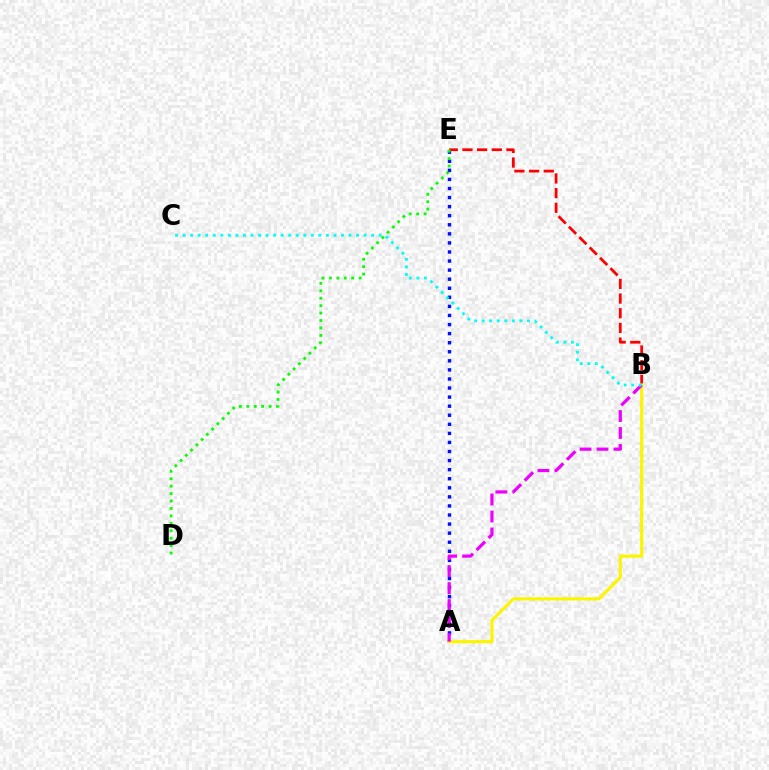{('A', 'E'): [{'color': '#0010ff', 'line_style': 'dotted', 'thickness': 2.46}], ('B', 'E'): [{'color': '#ff0000', 'line_style': 'dashed', 'thickness': 1.99}], ('A', 'B'): [{'color': '#fcf500', 'line_style': 'solid', 'thickness': 2.26}, {'color': '#ee00ff', 'line_style': 'dashed', 'thickness': 2.31}], ('D', 'E'): [{'color': '#08ff00', 'line_style': 'dotted', 'thickness': 2.02}], ('B', 'C'): [{'color': '#00fff6', 'line_style': 'dotted', 'thickness': 2.05}]}